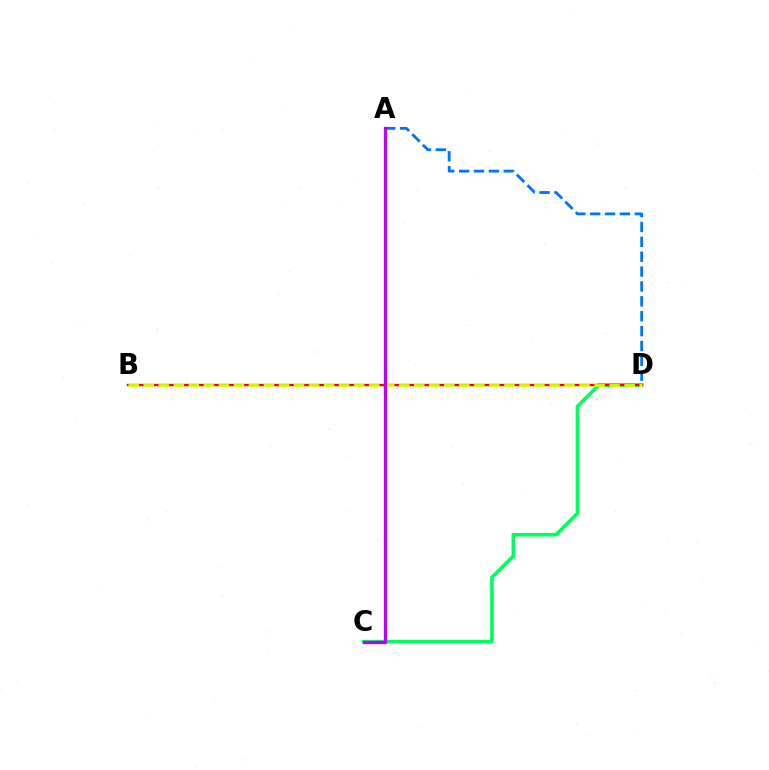{('C', 'D'): [{'color': '#00ff5c', 'line_style': 'solid', 'thickness': 2.64}], ('A', 'D'): [{'color': '#0074ff', 'line_style': 'dashed', 'thickness': 2.02}], ('B', 'D'): [{'color': '#ff0000', 'line_style': 'solid', 'thickness': 1.7}, {'color': '#d1ff00', 'line_style': 'dashed', 'thickness': 2.04}], ('A', 'C'): [{'color': '#b900ff', 'line_style': 'solid', 'thickness': 2.38}]}